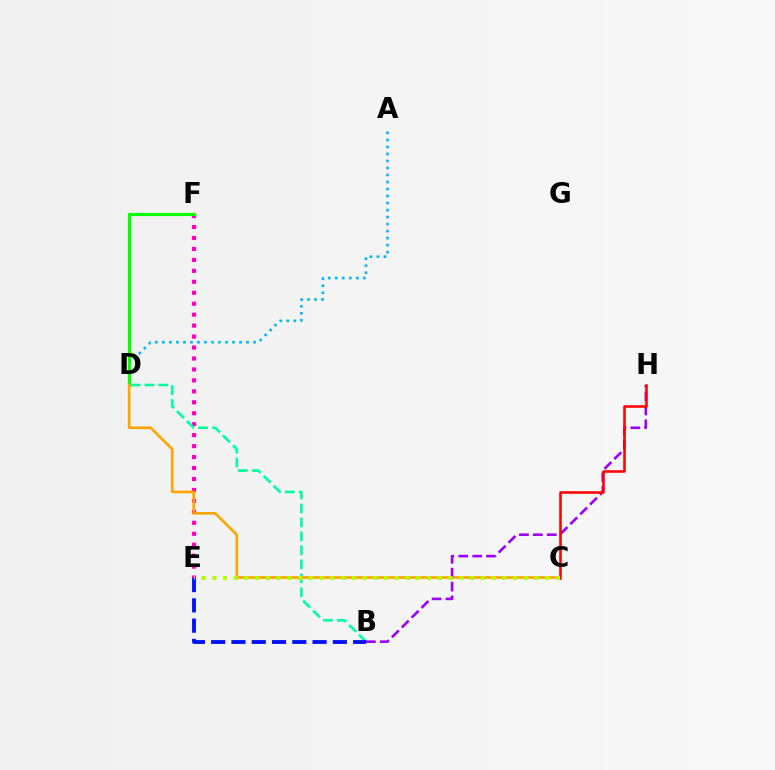{('A', 'D'): [{'color': '#00b5ff', 'line_style': 'dotted', 'thickness': 1.91}], ('E', 'F'): [{'color': '#ff00bd', 'line_style': 'dotted', 'thickness': 2.98}], ('B', 'D'): [{'color': '#00ff9d', 'line_style': 'dashed', 'thickness': 1.9}], ('D', 'F'): [{'color': '#08ff00', 'line_style': 'solid', 'thickness': 2.27}], ('C', 'D'): [{'color': '#ffa500', 'line_style': 'solid', 'thickness': 1.92}], ('B', 'H'): [{'color': '#9b00ff', 'line_style': 'dashed', 'thickness': 1.89}], ('C', 'H'): [{'color': '#ff0000', 'line_style': 'solid', 'thickness': 1.84}], ('B', 'E'): [{'color': '#0010ff', 'line_style': 'dashed', 'thickness': 2.75}], ('C', 'E'): [{'color': '#b3ff00', 'line_style': 'dotted', 'thickness': 2.92}]}